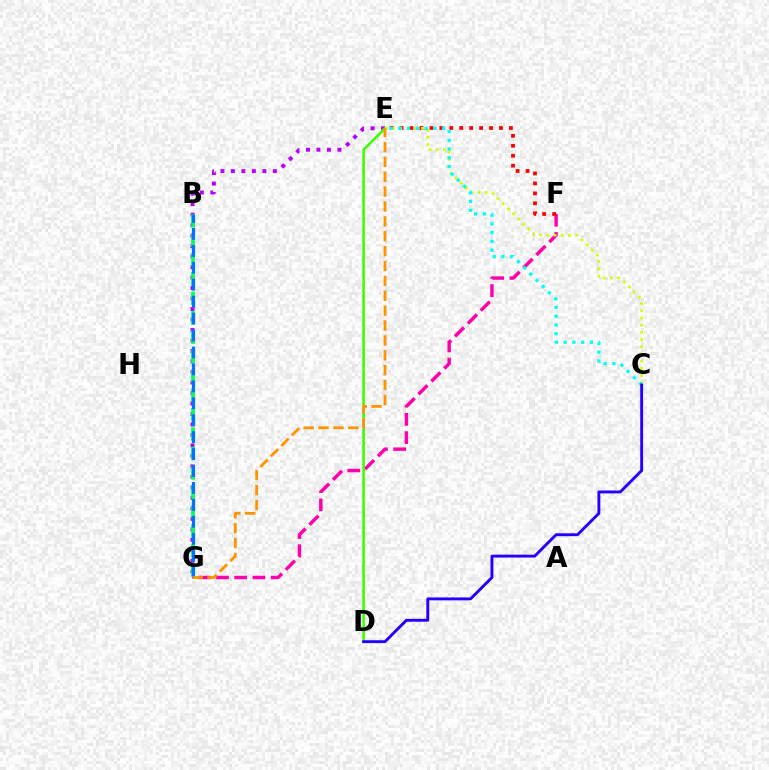{('F', 'G'): [{'color': '#ff00ac', 'line_style': 'dashed', 'thickness': 2.48}], ('E', 'G'): [{'color': '#b900ff', 'line_style': 'dotted', 'thickness': 2.85}, {'color': '#ff9400', 'line_style': 'dashed', 'thickness': 2.02}], ('E', 'F'): [{'color': '#ff0000', 'line_style': 'dotted', 'thickness': 2.7}], ('B', 'G'): [{'color': '#00ff5c', 'line_style': 'dashed', 'thickness': 2.63}, {'color': '#0074ff', 'line_style': 'dashed', 'thickness': 2.3}], ('D', 'E'): [{'color': '#3dff00', 'line_style': 'solid', 'thickness': 1.88}], ('C', 'E'): [{'color': '#d1ff00', 'line_style': 'dotted', 'thickness': 1.96}, {'color': '#00fff6', 'line_style': 'dotted', 'thickness': 2.38}], ('C', 'D'): [{'color': '#2500ff', 'line_style': 'solid', 'thickness': 2.08}]}